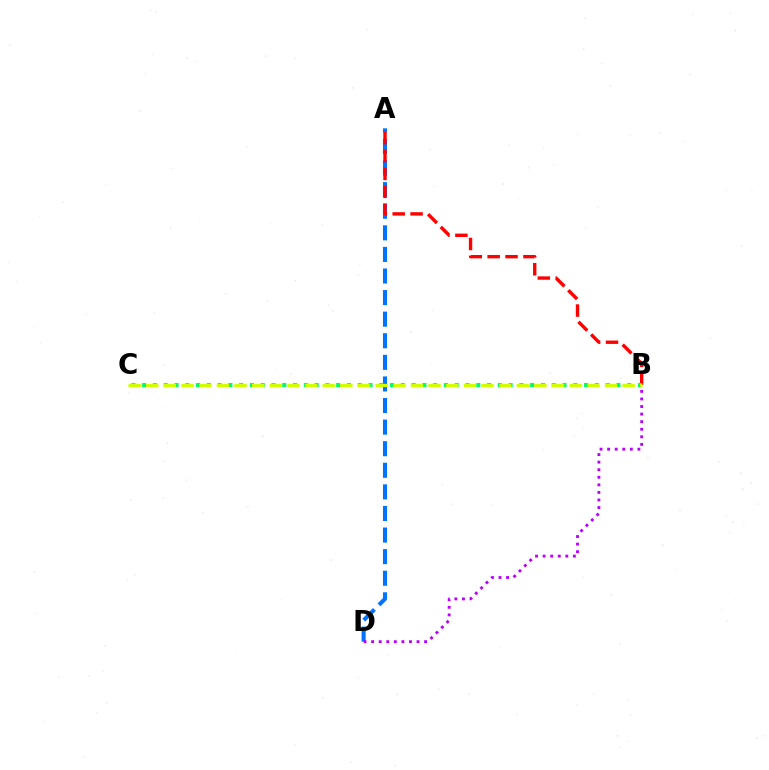{('A', 'D'): [{'color': '#0074ff', 'line_style': 'dashed', 'thickness': 2.93}], ('A', 'B'): [{'color': '#ff0000', 'line_style': 'dashed', 'thickness': 2.43}], ('B', 'D'): [{'color': '#b900ff', 'line_style': 'dotted', 'thickness': 2.06}], ('B', 'C'): [{'color': '#00ff5c', 'line_style': 'dotted', 'thickness': 2.93}, {'color': '#d1ff00', 'line_style': 'dashed', 'thickness': 2.4}]}